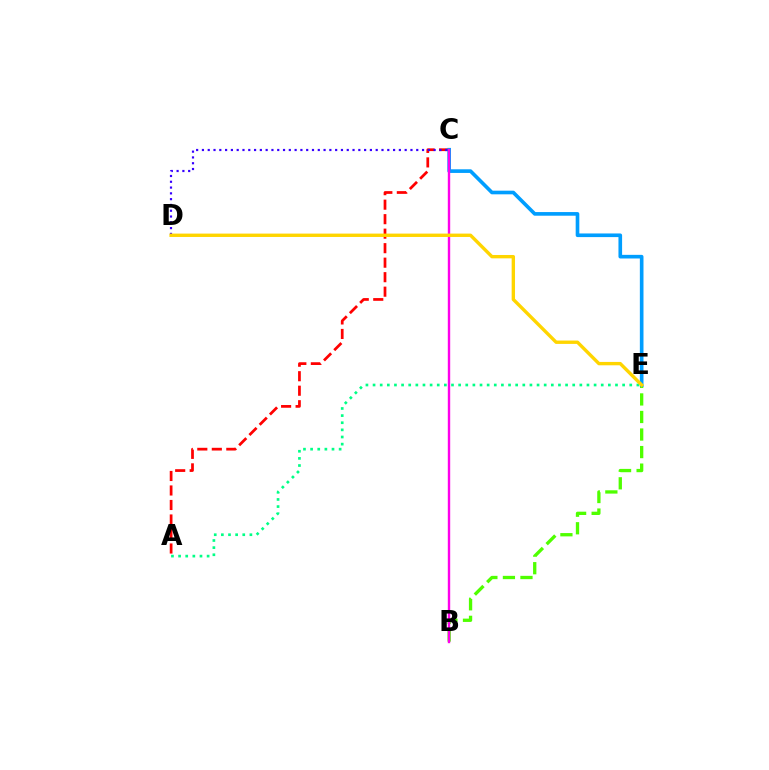{('A', 'C'): [{'color': '#ff0000', 'line_style': 'dashed', 'thickness': 1.97}], ('B', 'E'): [{'color': '#4fff00', 'line_style': 'dashed', 'thickness': 2.38}], ('C', 'E'): [{'color': '#009eff', 'line_style': 'solid', 'thickness': 2.62}], ('B', 'C'): [{'color': '#ff00ed', 'line_style': 'solid', 'thickness': 1.73}], ('C', 'D'): [{'color': '#3700ff', 'line_style': 'dotted', 'thickness': 1.57}], ('A', 'E'): [{'color': '#00ff86', 'line_style': 'dotted', 'thickness': 1.94}], ('D', 'E'): [{'color': '#ffd500', 'line_style': 'solid', 'thickness': 2.43}]}